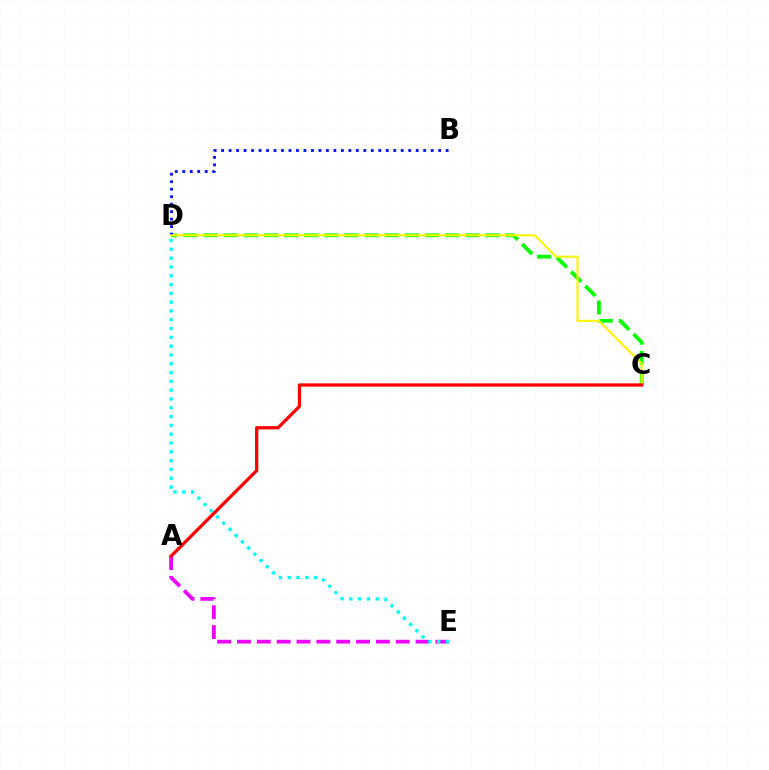{('A', 'E'): [{'color': '#ee00ff', 'line_style': 'dashed', 'thickness': 2.7}], ('D', 'E'): [{'color': '#00fff6', 'line_style': 'dotted', 'thickness': 2.39}], ('C', 'D'): [{'color': '#08ff00', 'line_style': 'dashed', 'thickness': 2.74}, {'color': '#fcf500', 'line_style': 'solid', 'thickness': 1.51}], ('B', 'D'): [{'color': '#0010ff', 'line_style': 'dotted', 'thickness': 2.03}], ('A', 'C'): [{'color': '#ff0000', 'line_style': 'solid', 'thickness': 2.34}]}